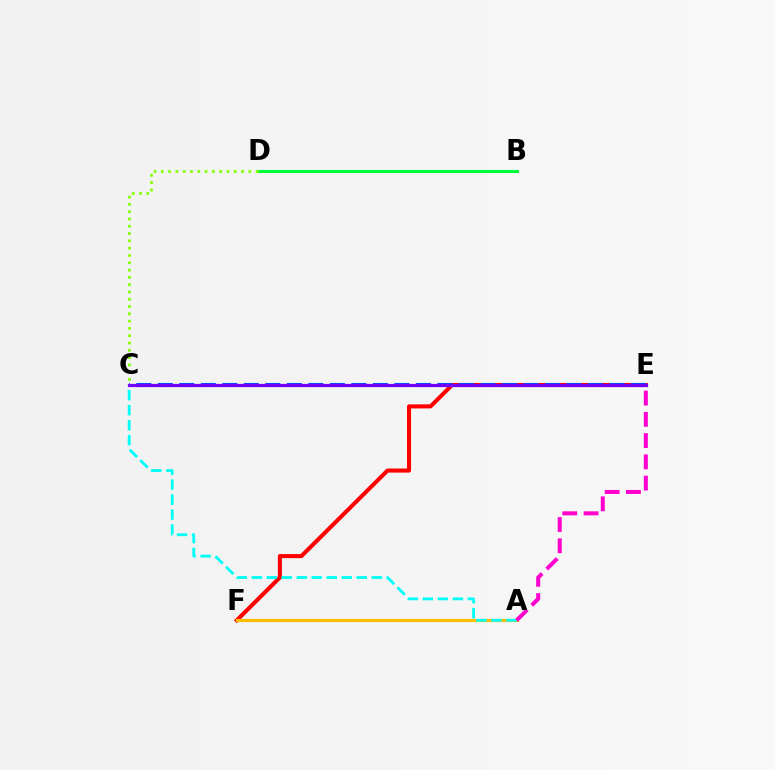{('E', 'F'): [{'color': '#ff0000', 'line_style': 'solid', 'thickness': 2.93}], ('A', 'F'): [{'color': '#ffbd00', 'line_style': 'solid', 'thickness': 2.26}], ('A', 'C'): [{'color': '#00fff6', 'line_style': 'dashed', 'thickness': 2.04}], ('C', 'E'): [{'color': '#004bff', 'line_style': 'dashed', 'thickness': 2.92}, {'color': '#7200ff', 'line_style': 'solid', 'thickness': 2.31}], ('A', 'E'): [{'color': '#ff00cf', 'line_style': 'dashed', 'thickness': 2.89}], ('B', 'D'): [{'color': '#00ff39', 'line_style': 'solid', 'thickness': 2.21}], ('C', 'D'): [{'color': '#84ff00', 'line_style': 'dotted', 'thickness': 1.98}]}